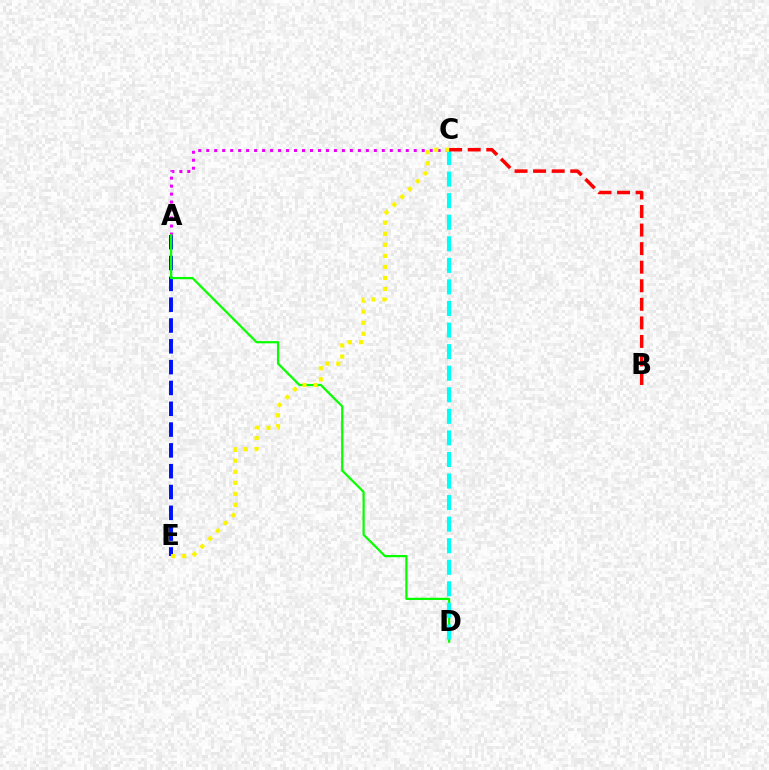{('A', 'E'): [{'color': '#0010ff', 'line_style': 'dashed', 'thickness': 2.83}], ('A', 'C'): [{'color': '#ee00ff', 'line_style': 'dotted', 'thickness': 2.17}], ('A', 'D'): [{'color': '#08ff00', 'line_style': 'solid', 'thickness': 1.59}], ('C', 'D'): [{'color': '#00fff6', 'line_style': 'dashed', 'thickness': 2.93}], ('C', 'E'): [{'color': '#fcf500', 'line_style': 'dotted', 'thickness': 3.0}], ('B', 'C'): [{'color': '#ff0000', 'line_style': 'dashed', 'thickness': 2.52}]}